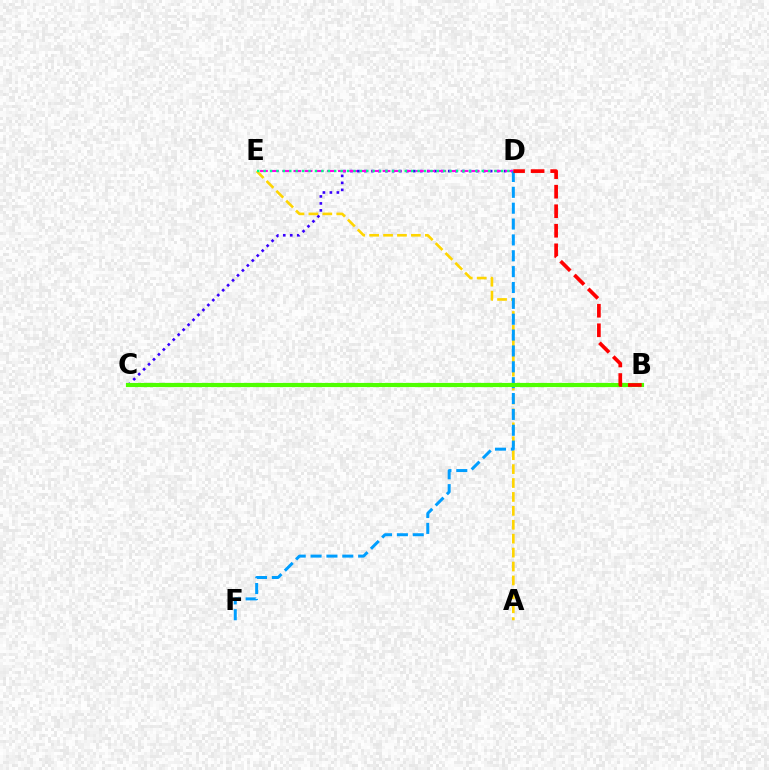{('C', 'D'): [{'color': '#3700ff', 'line_style': 'dotted', 'thickness': 1.9}], ('A', 'E'): [{'color': '#ffd500', 'line_style': 'dashed', 'thickness': 1.89}], ('D', 'E'): [{'color': '#ff00ed', 'line_style': 'dashed', 'thickness': 1.51}, {'color': '#00ff86', 'line_style': 'dotted', 'thickness': 1.74}], ('D', 'F'): [{'color': '#009eff', 'line_style': 'dashed', 'thickness': 2.15}], ('B', 'C'): [{'color': '#4fff00', 'line_style': 'solid', 'thickness': 3.0}], ('B', 'D'): [{'color': '#ff0000', 'line_style': 'dashed', 'thickness': 2.65}]}